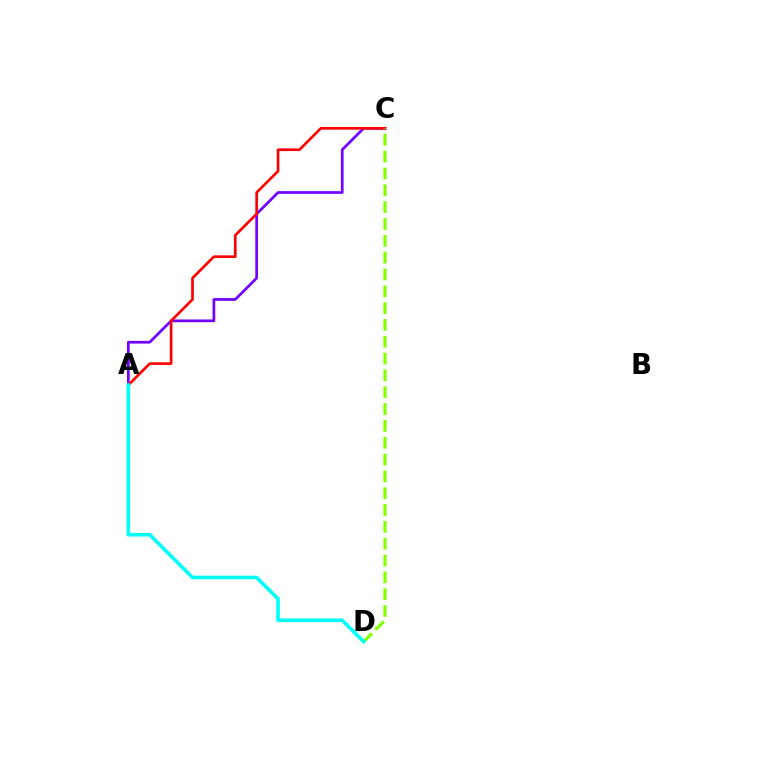{('A', 'C'): [{'color': '#7200ff', 'line_style': 'solid', 'thickness': 1.96}, {'color': '#ff0000', 'line_style': 'solid', 'thickness': 1.92}], ('C', 'D'): [{'color': '#84ff00', 'line_style': 'dashed', 'thickness': 2.29}], ('A', 'D'): [{'color': '#00fff6', 'line_style': 'solid', 'thickness': 2.61}]}